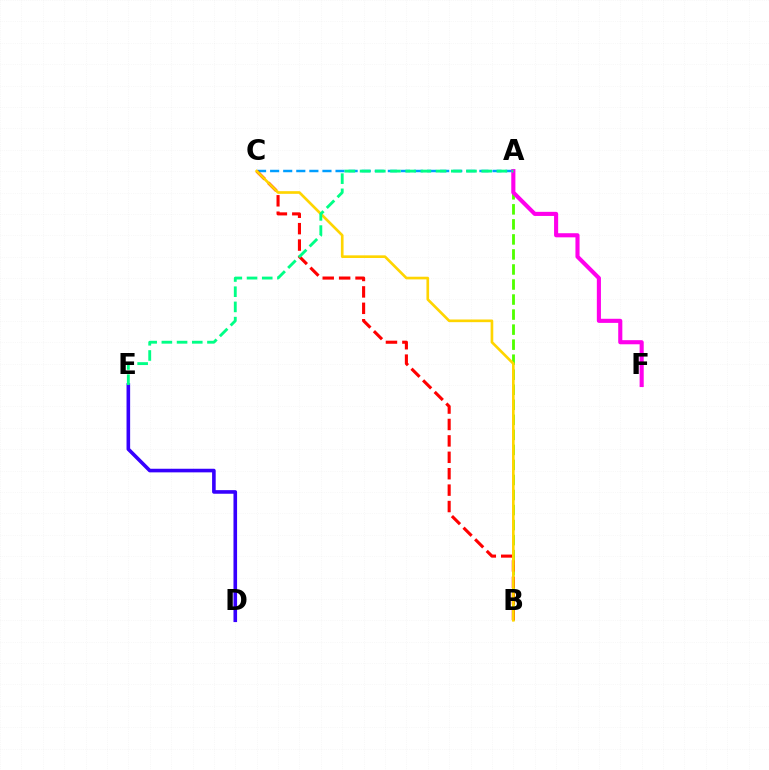{('A', 'B'): [{'color': '#4fff00', 'line_style': 'dashed', 'thickness': 2.04}], ('D', 'E'): [{'color': '#3700ff', 'line_style': 'solid', 'thickness': 2.6}], ('A', 'C'): [{'color': '#009eff', 'line_style': 'dashed', 'thickness': 1.78}], ('B', 'C'): [{'color': '#ff0000', 'line_style': 'dashed', 'thickness': 2.23}, {'color': '#ffd500', 'line_style': 'solid', 'thickness': 1.92}], ('A', 'F'): [{'color': '#ff00ed', 'line_style': 'solid', 'thickness': 2.96}], ('A', 'E'): [{'color': '#00ff86', 'line_style': 'dashed', 'thickness': 2.06}]}